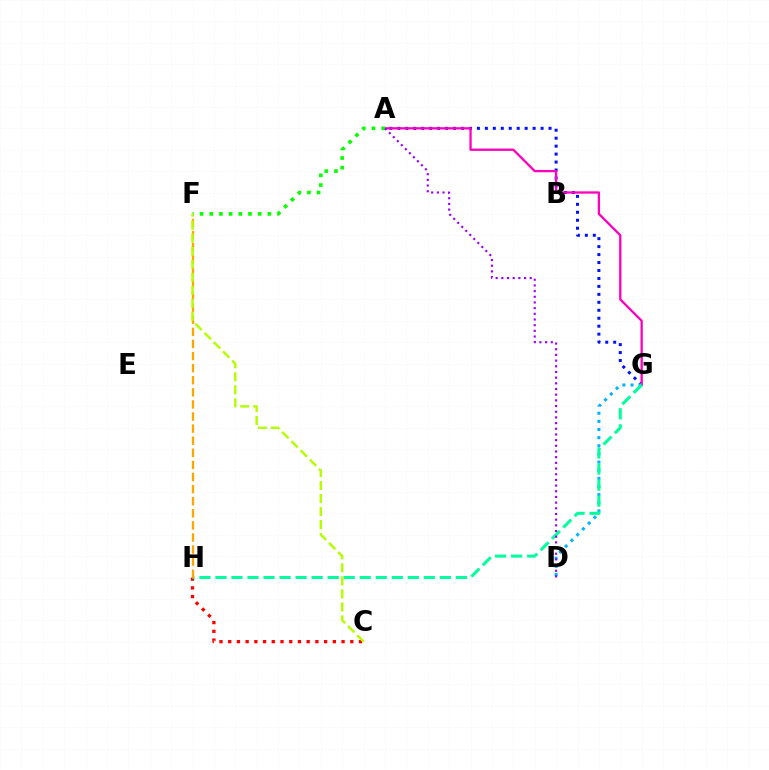{('A', 'G'): [{'color': '#0010ff', 'line_style': 'dotted', 'thickness': 2.16}, {'color': '#ff00bd', 'line_style': 'solid', 'thickness': 1.65}], ('C', 'H'): [{'color': '#ff0000', 'line_style': 'dotted', 'thickness': 2.37}], ('D', 'G'): [{'color': '#00b5ff', 'line_style': 'dotted', 'thickness': 2.21}], ('G', 'H'): [{'color': '#00ff9d', 'line_style': 'dashed', 'thickness': 2.18}], ('A', 'F'): [{'color': '#08ff00', 'line_style': 'dotted', 'thickness': 2.63}], ('F', 'H'): [{'color': '#ffa500', 'line_style': 'dashed', 'thickness': 1.64}], ('A', 'D'): [{'color': '#9b00ff', 'line_style': 'dotted', 'thickness': 1.54}], ('C', 'F'): [{'color': '#b3ff00', 'line_style': 'dashed', 'thickness': 1.77}]}